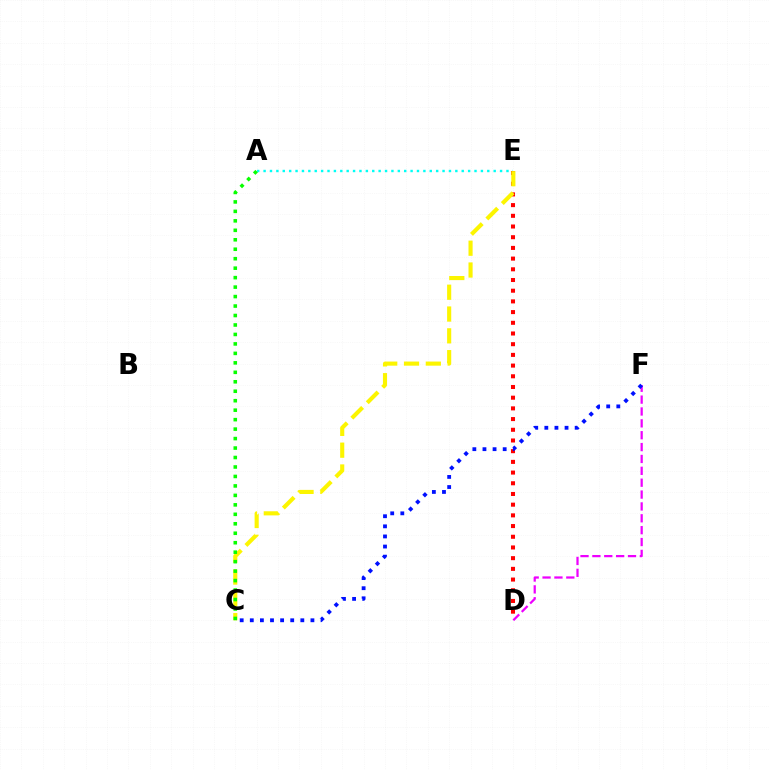{('A', 'E'): [{'color': '#00fff6', 'line_style': 'dotted', 'thickness': 1.74}], ('D', 'E'): [{'color': '#ff0000', 'line_style': 'dotted', 'thickness': 2.91}], ('D', 'F'): [{'color': '#ee00ff', 'line_style': 'dashed', 'thickness': 1.61}], ('C', 'F'): [{'color': '#0010ff', 'line_style': 'dotted', 'thickness': 2.75}], ('C', 'E'): [{'color': '#fcf500', 'line_style': 'dashed', 'thickness': 2.96}], ('A', 'C'): [{'color': '#08ff00', 'line_style': 'dotted', 'thickness': 2.57}]}